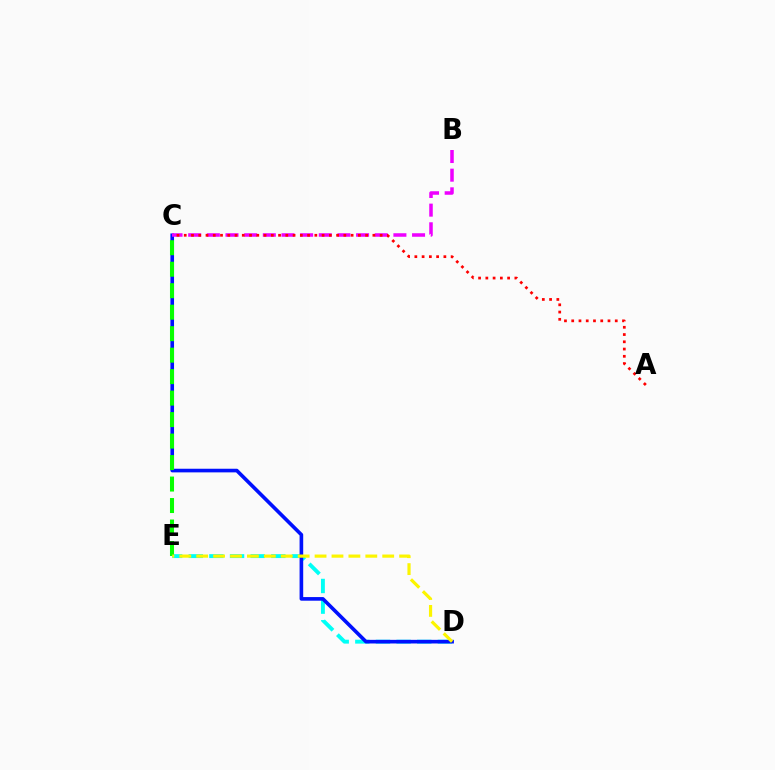{('D', 'E'): [{'color': '#00fff6', 'line_style': 'dashed', 'thickness': 2.8}, {'color': '#fcf500', 'line_style': 'dashed', 'thickness': 2.3}], ('C', 'D'): [{'color': '#0010ff', 'line_style': 'solid', 'thickness': 2.61}], ('C', 'E'): [{'color': '#08ff00', 'line_style': 'dashed', 'thickness': 2.92}], ('B', 'C'): [{'color': '#ee00ff', 'line_style': 'dashed', 'thickness': 2.53}], ('A', 'C'): [{'color': '#ff0000', 'line_style': 'dotted', 'thickness': 1.97}]}